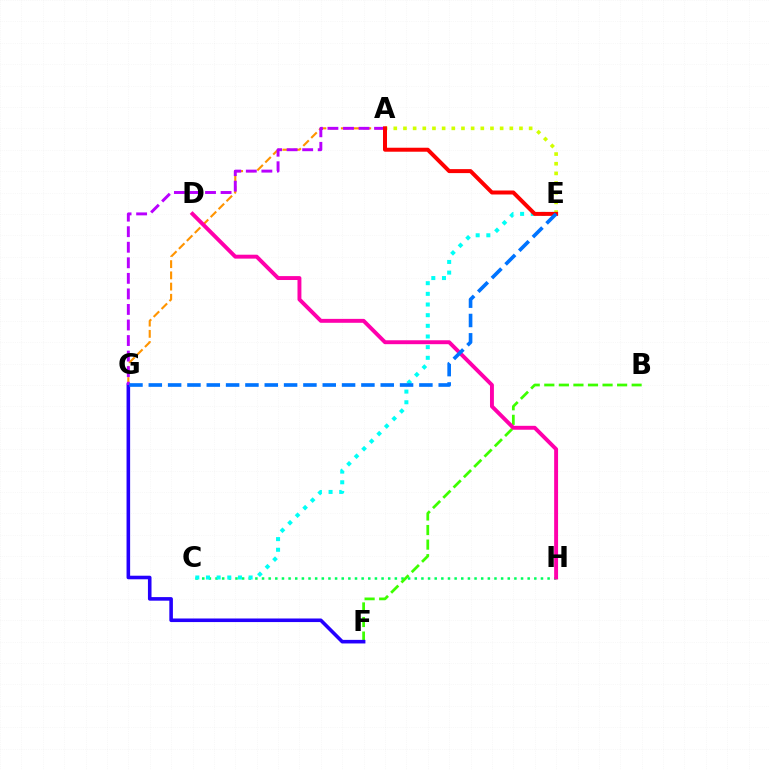{('C', 'H'): [{'color': '#00ff5c', 'line_style': 'dotted', 'thickness': 1.8}], ('B', 'F'): [{'color': '#3dff00', 'line_style': 'dashed', 'thickness': 1.98}], ('A', 'G'): [{'color': '#ff9400', 'line_style': 'dashed', 'thickness': 1.52}, {'color': '#b900ff', 'line_style': 'dashed', 'thickness': 2.11}], ('C', 'E'): [{'color': '#00fff6', 'line_style': 'dotted', 'thickness': 2.9}], ('A', 'E'): [{'color': '#d1ff00', 'line_style': 'dotted', 'thickness': 2.63}, {'color': '#ff0000', 'line_style': 'solid', 'thickness': 2.87}], ('F', 'G'): [{'color': '#2500ff', 'line_style': 'solid', 'thickness': 2.58}], ('D', 'H'): [{'color': '#ff00ac', 'line_style': 'solid', 'thickness': 2.82}], ('E', 'G'): [{'color': '#0074ff', 'line_style': 'dashed', 'thickness': 2.63}]}